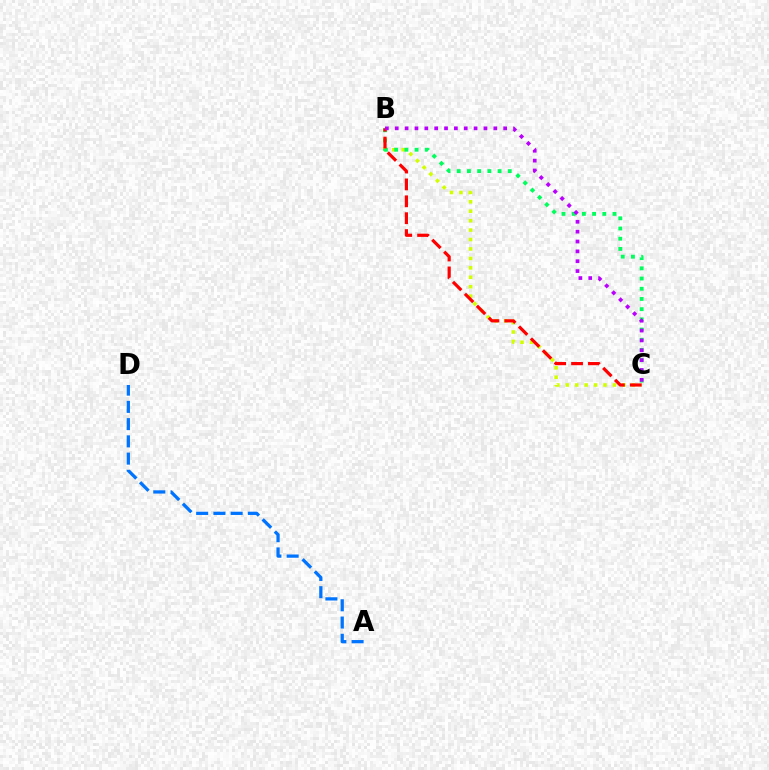{('B', 'C'): [{'color': '#d1ff00', 'line_style': 'dotted', 'thickness': 2.56}, {'color': '#00ff5c', 'line_style': 'dotted', 'thickness': 2.77}, {'color': '#ff0000', 'line_style': 'dashed', 'thickness': 2.3}, {'color': '#b900ff', 'line_style': 'dotted', 'thickness': 2.68}], ('A', 'D'): [{'color': '#0074ff', 'line_style': 'dashed', 'thickness': 2.34}]}